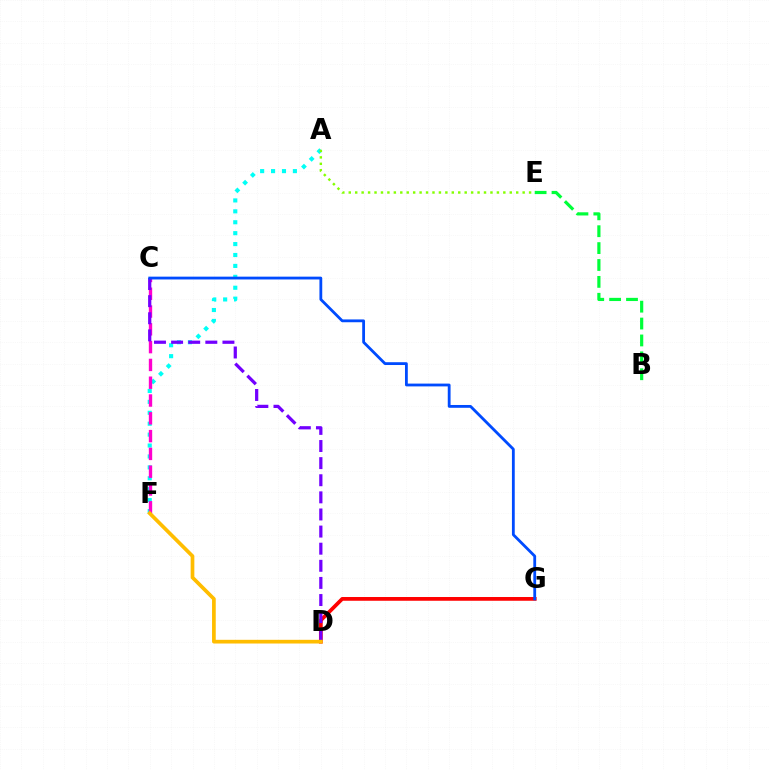{('A', 'F'): [{'color': '#00fff6', 'line_style': 'dotted', 'thickness': 2.97}], ('A', 'E'): [{'color': '#84ff00', 'line_style': 'dotted', 'thickness': 1.75}], ('D', 'G'): [{'color': '#ff0000', 'line_style': 'solid', 'thickness': 2.69}], ('C', 'F'): [{'color': '#ff00cf', 'line_style': 'dashed', 'thickness': 2.42}], ('C', 'D'): [{'color': '#7200ff', 'line_style': 'dashed', 'thickness': 2.32}], ('D', 'F'): [{'color': '#ffbd00', 'line_style': 'solid', 'thickness': 2.66}], ('B', 'E'): [{'color': '#00ff39', 'line_style': 'dashed', 'thickness': 2.29}], ('C', 'G'): [{'color': '#004bff', 'line_style': 'solid', 'thickness': 2.02}]}